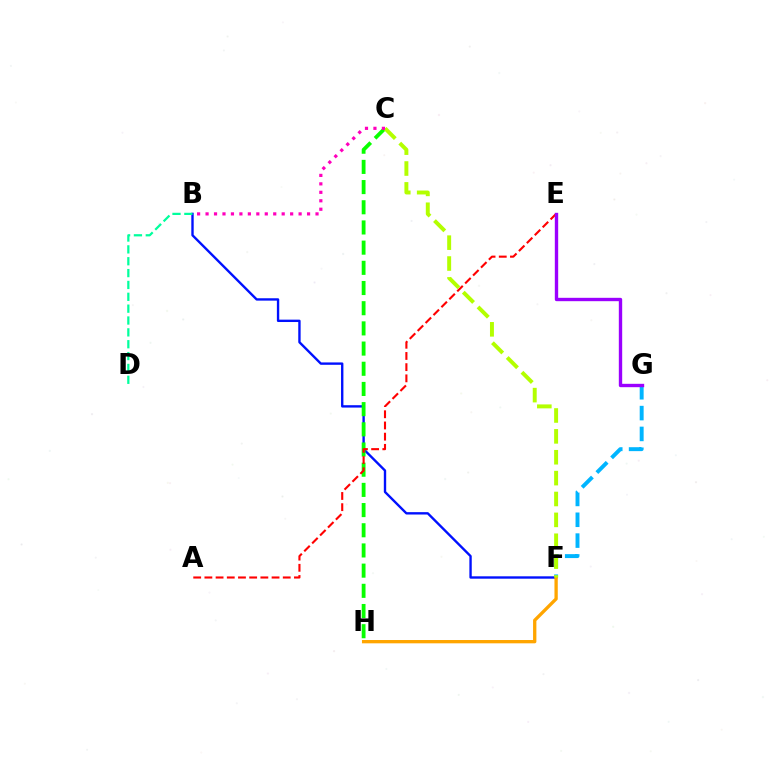{('F', 'G'): [{'color': '#00b5ff', 'line_style': 'dashed', 'thickness': 2.83}], ('B', 'F'): [{'color': '#0010ff', 'line_style': 'solid', 'thickness': 1.71}], ('C', 'H'): [{'color': '#08ff00', 'line_style': 'dashed', 'thickness': 2.74}], ('A', 'E'): [{'color': '#ff0000', 'line_style': 'dashed', 'thickness': 1.52}], ('B', 'D'): [{'color': '#00ff9d', 'line_style': 'dashed', 'thickness': 1.61}], ('F', 'H'): [{'color': '#ffa500', 'line_style': 'solid', 'thickness': 2.38}], ('C', 'F'): [{'color': '#b3ff00', 'line_style': 'dashed', 'thickness': 2.84}], ('B', 'C'): [{'color': '#ff00bd', 'line_style': 'dotted', 'thickness': 2.3}], ('E', 'G'): [{'color': '#9b00ff', 'line_style': 'solid', 'thickness': 2.42}]}